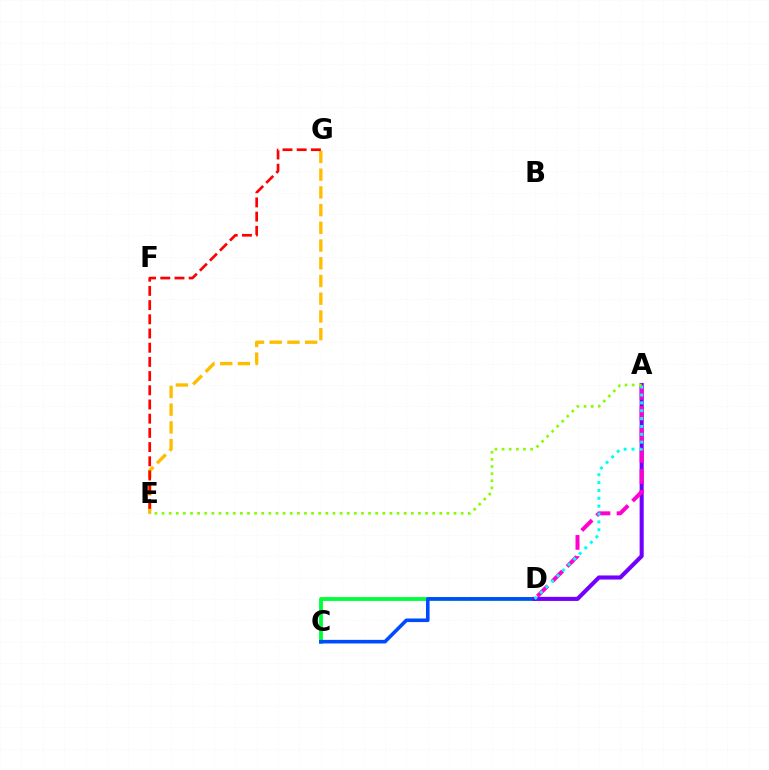{('E', 'G'): [{'color': '#ffbd00', 'line_style': 'dashed', 'thickness': 2.41}, {'color': '#ff0000', 'line_style': 'dashed', 'thickness': 1.93}], ('C', 'D'): [{'color': '#00ff39', 'line_style': 'solid', 'thickness': 2.78}, {'color': '#004bff', 'line_style': 'solid', 'thickness': 2.58}], ('A', 'D'): [{'color': '#7200ff', 'line_style': 'solid', 'thickness': 2.94}, {'color': '#ff00cf', 'line_style': 'dashed', 'thickness': 2.86}, {'color': '#00fff6', 'line_style': 'dotted', 'thickness': 2.13}], ('A', 'E'): [{'color': '#84ff00', 'line_style': 'dotted', 'thickness': 1.94}]}